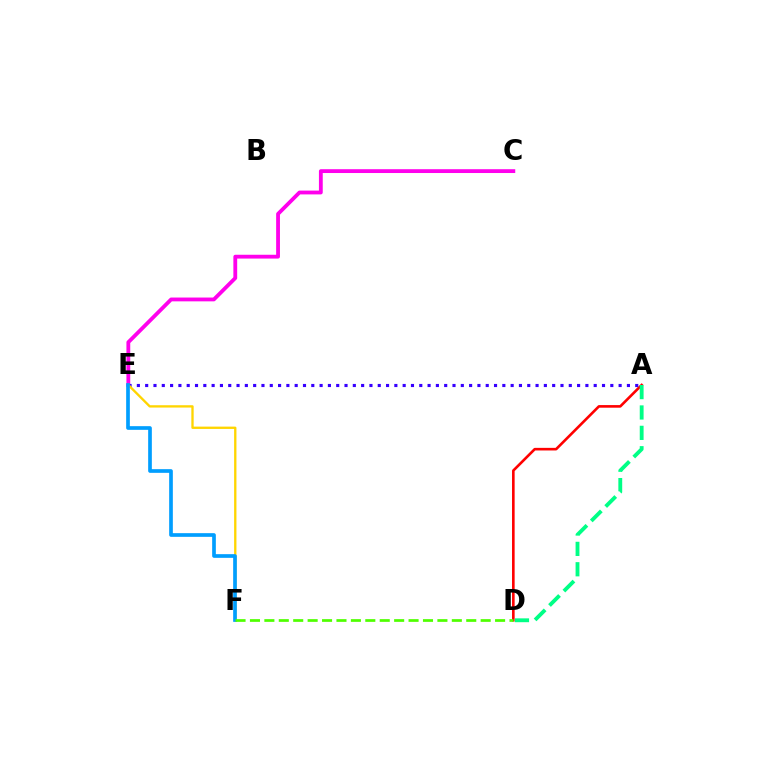{('C', 'E'): [{'color': '#ff00ed', 'line_style': 'solid', 'thickness': 2.75}], ('A', 'D'): [{'color': '#ff0000', 'line_style': 'solid', 'thickness': 1.88}, {'color': '#00ff86', 'line_style': 'dashed', 'thickness': 2.77}], ('A', 'E'): [{'color': '#3700ff', 'line_style': 'dotted', 'thickness': 2.26}], ('E', 'F'): [{'color': '#ffd500', 'line_style': 'solid', 'thickness': 1.68}, {'color': '#009eff', 'line_style': 'solid', 'thickness': 2.65}], ('D', 'F'): [{'color': '#4fff00', 'line_style': 'dashed', 'thickness': 1.96}]}